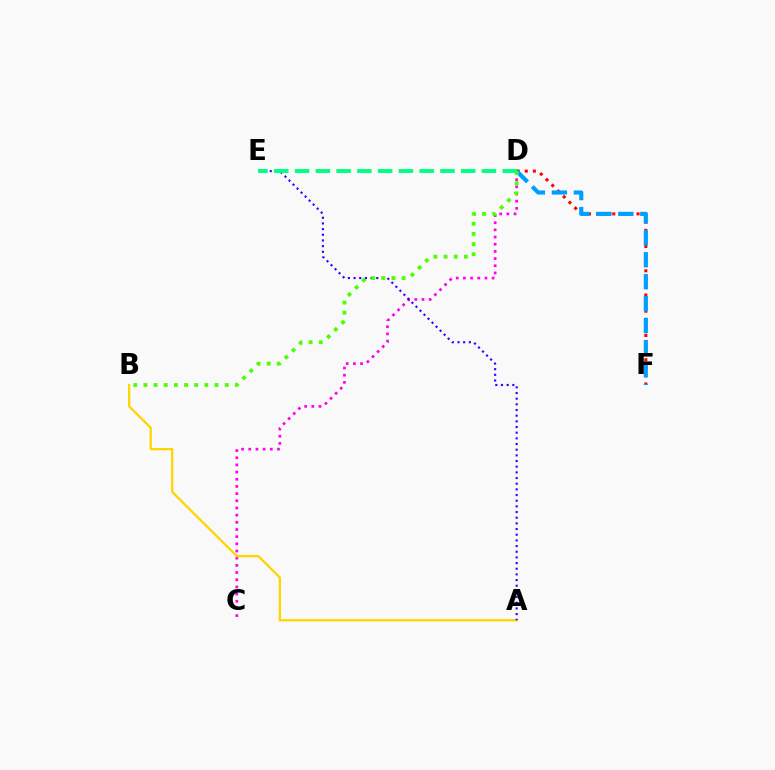{('D', 'F'): [{'color': '#ff0000', 'line_style': 'dotted', 'thickness': 2.2}, {'color': '#009eff', 'line_style': 'dashed', 'thickness': 2.98}], ('C', 'D'): [{'color': '#ff00ed', 'line_style': 'dotted', 'thickness': 1.95}], ('A', 'B'): [{'color': '#ffd500', 'line_style': 'solid', 'thickness': 1.64}], ('A', 'E'): [{'color': '#3700ff', 'line_style': 'dotted', 'thickness': 1.54}], ('B', 'D'): [{'color': '#4fff00', 'line_style': 'dotted', 'thickness': 2.76}], ('D', 'E'): [{'color': '#00ff86', 'line_style': 'dashed', 'thickness': 2.82}]}